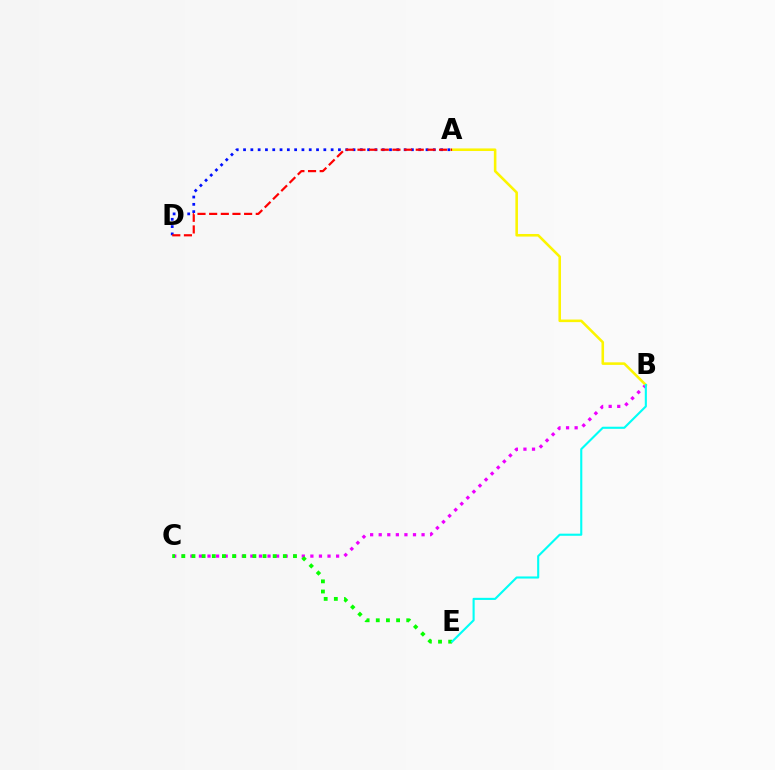{('B', 'C'): [{'color': '#ee00ff', 'line_style': 'dotted', 'thickness': 2.33}], ('C', 'E'): [{'color': '#08ff00', 'line_style': 'dotted', 'thickness': 2.76}], ('A', 'D'): [{'color': '#0010ff', 'line_style': 'dotted', 'thickness': 1.98}, {'color': '#ff0000', 'line_style': 'dashed', 'thickness': 1.58}], ('A', 'B'): [{'color': '#fcf500', 'line_style': 'solid', 'thickness': 1.85}], ('B', 'E'): [{'color': '#00fff6', 'line_style': 'solid', 'thickness': 1.52}]}